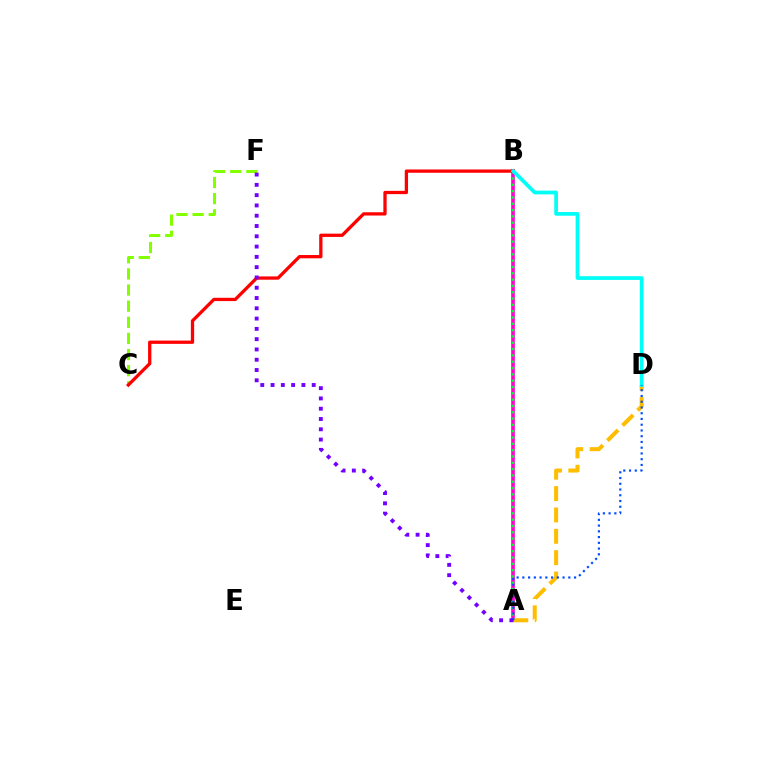{('C', 'F'): [{'color': '#84ff00', 'line_style': 'dashed', 'thickness': 2.19}], ('A', 'B'): [{'color': '#ff00cf', 'line_style': 'solid', 'thickness': 2.63}, {'color': '#00ff39', 'line_style': 'dotted', 'thickness': 1.72}], ('B', 'C'): [{'color': '#ff0000', 'line_style': 'solid', 'thickness': 2.36}], ('A', 'D'): [{'color': '#ffbd00', 'line_style': 'dashed', 'thickness': 2.9}, {'color': '#004bff', 'line_style': 'dotted', 'thickness': 1.56}], ('A', 'F'): [{'color': '#7200ff', 'line_style': 'dotted', 'thickness': 2.79}], ('B', 'D'): [{'color': '#00fff6', 'line_style': 'solid', 'thickness': 2.68}]}